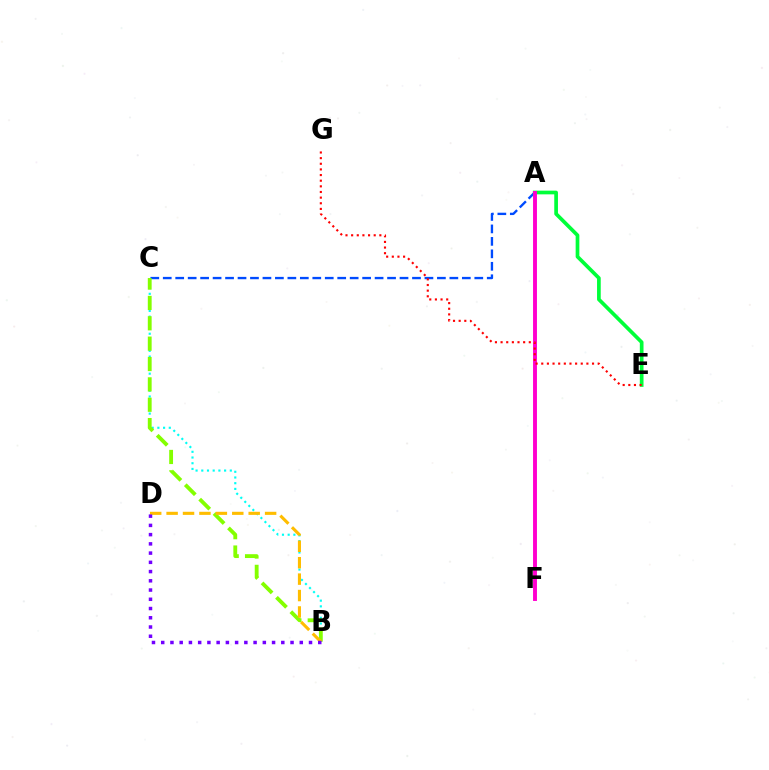{('A', 'C'): [{'color': '#004bff', 'line_style': 'dashed', 'thickness': 1.69}], ('A', 'E'): [{'color': '#00ff39', 'line_style': 'solid', 'thickness': 2.66}], ('B', 'C'): [{'color': '#00fff6', 'line_style': 'dotted', 'thickness': 1.55}, {'color': '#84ff00', 'line_style': 'dashed', 'thickness': 2.77}], ('A', 'F'): [{'color': '#ff00cf', 'line_style': 'solid', 'thickness': 2.81}], ('B', 'D'): [{'color': '#ffbd00', 'line_style': 'dashed', 'thickness': 2.23}, {'color': '#7200ff', 'line_style': 'dotted', 'thickness': 2.51}], ('E', 'G'): [{'color': '#ff0000', 'line_style': 'dotted', 'thickness': 1.53}]}